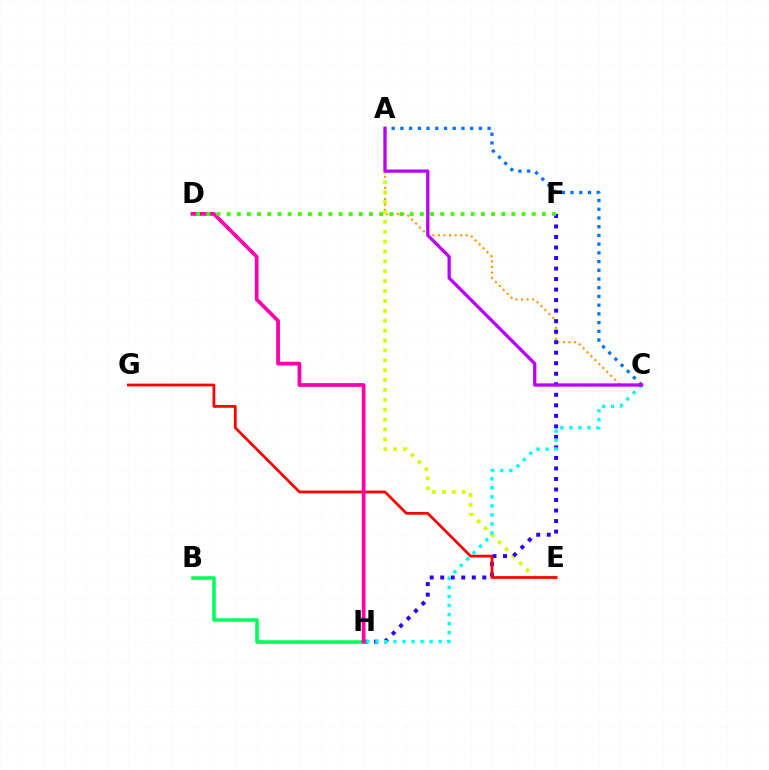{('A', 'C'): [{'color': '#ff9400', 'line_style': 'dotted', 'thickness': 1.51}, {'color': '#0074ff', 'line_style': 'dotted', 'thickness': 2.37}, {'color': '#b900ff', 'line_style': 'solid', 'thickness': 2.35}], ('A', 'E'): [{'color': '#d1ff00', 'line_style': 'dotted', 'thickness': 2.69}], ('F', 'H'): [{'color': '#2500ff', 'line_style': 'dotted', 'thickness': 2.86}], ('C', 'H'): [{'color': '#00fff6', 'line_style': 'dotted', 'thickness': 2.45}], ('B', 'H'): [{'color': '#00ff5c', 'line_style': 'solid', 'thickness': 2.57}], ('E', 'G'): [{'color': '#ff0000', 'line_style': 'solid', 'thickness': 1.98}], ('D', 'H'): [{'color': '#ff00ac', 'line_style': 'solid', 'thickness': 2.7}], ('D', 'F'): [{'color': '#3dff00', 'line_style': 'dotted', 'thickness': 2.76}]}